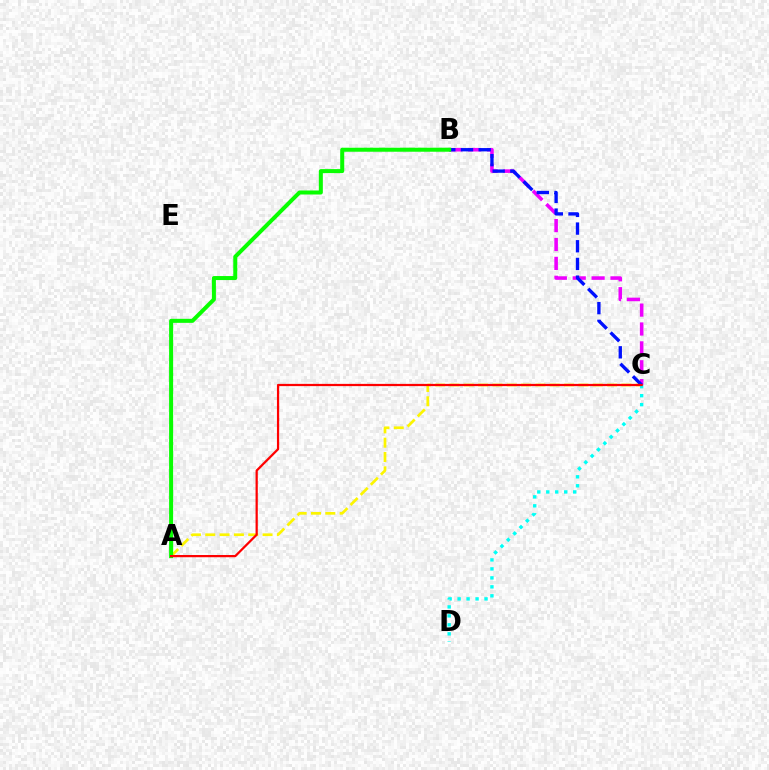{('A', 'C'): [{'color': '#fcf500', 'line_style': 'dashed', 'thickness': 1.95}, {'color': '#ff0000', 'line_style': 'solid', 'thickness': 1.61}], ('B', 'C'): [{'color': '#ee00ff', 'line_style': 'dashed', 'thickness': 2.57}, {'color': '#0010ff', 'line_style': 'dashed', 'thickness': 2.4}], ('C', 'D'): [{'color': '#00fff6', 'line_style': 'dotted', 'thickness': 2.44}], ('A', 'B'): [{'color': '#08ff00', 'line_style': 'solid', 'thickness': 2.89}]}